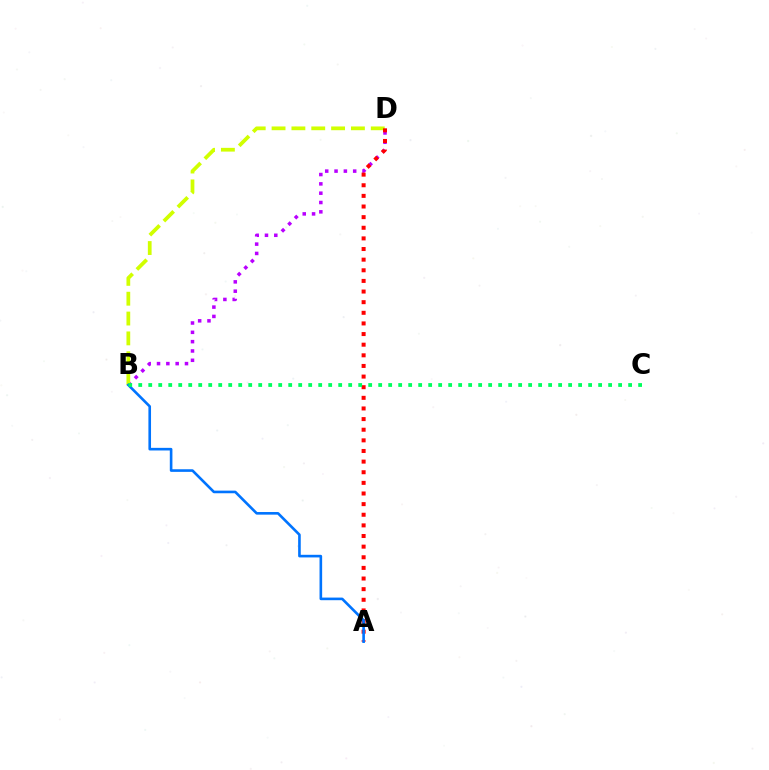{('B', 'D'): [{'color': '#b900ff', 'line_style': 'dotted', 'thickness': 2.53}, {'color': '#d1ff00', 'line_style': 'dashed', 'thickness': 2.7}], ('A', 'D'): [{'color': '#ff0000', 'line_style': 'dotted', 'thickness': 2.89}], ('A', 'B'): [{'color': '#0074ff', 'line_style': 'solid', 'thickness': 1.89}], ('B', 'C'): [{'color': '#00ff5c', 'line_style': 'dotted', 'thickness': 2.72}]}